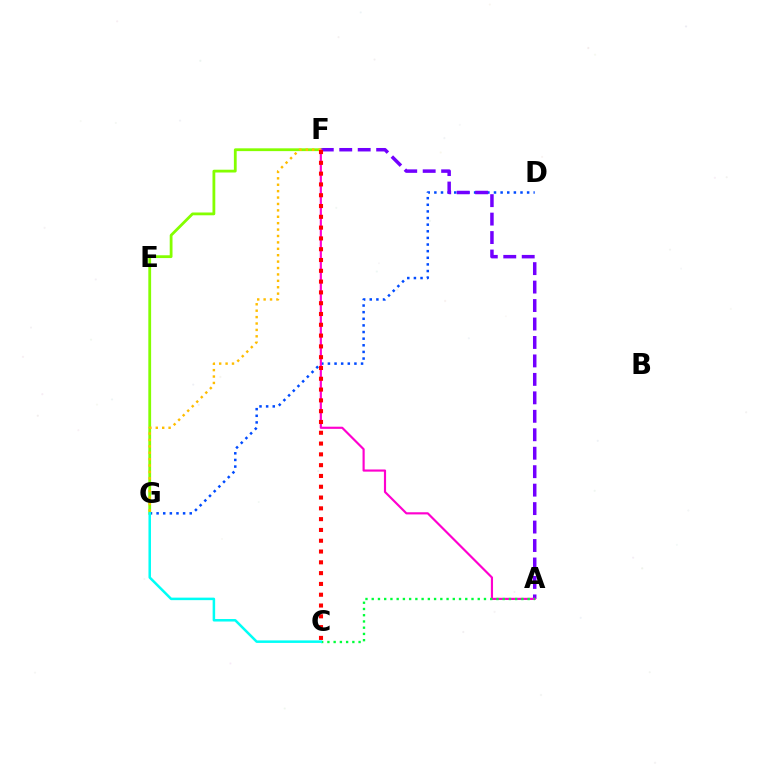{('D', 'G'): [{'color': '#004bff', 'line_style': 'dotted', 'thickness': 1.8}], ('A', 'F'): [{'color': '#7200ff', 'line_style': 'dashed', 'thickness': 2.51}, {'color': '#ff00cf', 'line_style': 'solid', 'thickness': 1.56}], ('F', 'G'): [{'color': '#84ff00', 'line_style': 'solid', 'thickness': 2.01}, {'color': '#ffbd00', 'line_style': 'dotted', 'thickness': 1.74}], ('A', 'C'): [{'color': '#00ff39', 'line_style': 'dotted', 'thickness': 1.69}], ('C', 'G'): [{'color': '#00fff6', 'line_style': 'solid', 'thickness': 1.81}], ('C', 'F'): [{'color': '#ff0000', 'line_style': 'dotted', 'thickness': 2.93}]}